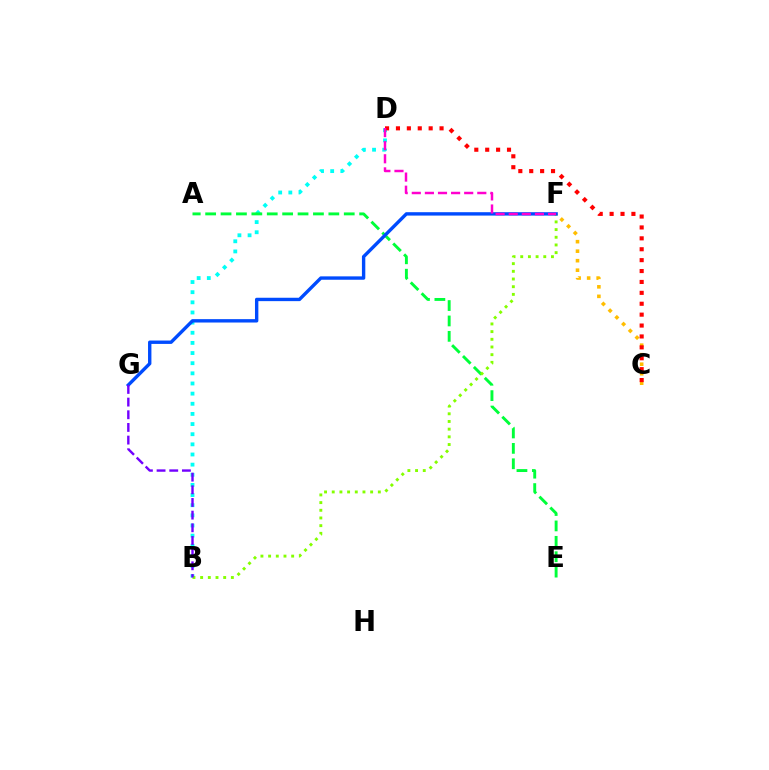{('C', 'F'): [{'color': '#ffbd00', 'line_style': 'dotted', 'thickness': 2.58}], ('B', 'D'): [{'color': '#00fff6', 'line_style': 'dotted', 'thickness': 2.76}], ('A', 'E'): [{'color': '#00ff39', 'line_style': 'dashed', 'thickness': 2.09}], ('B', 'F'): [{'color': '#84ff00', 'line_style': 'dotted', 'thickness': 2.09}], ('C', 'D'): [{'color': '#ff0000', 'line_style': 'dotted', 'thickness': 2.96}], ('F', 'G'): [{'color': '#004bff', 'line_style': 'solid', 'thickness': 2.44}], ('B', 'G'): [{'color': '#7200ff', 'line_style': 'dashed', 'thickness': 1.72}], ('D', 'F'): [{'color': '#ff00cf', 'line_style': 'dashed', 'thickness': 1.78}]}